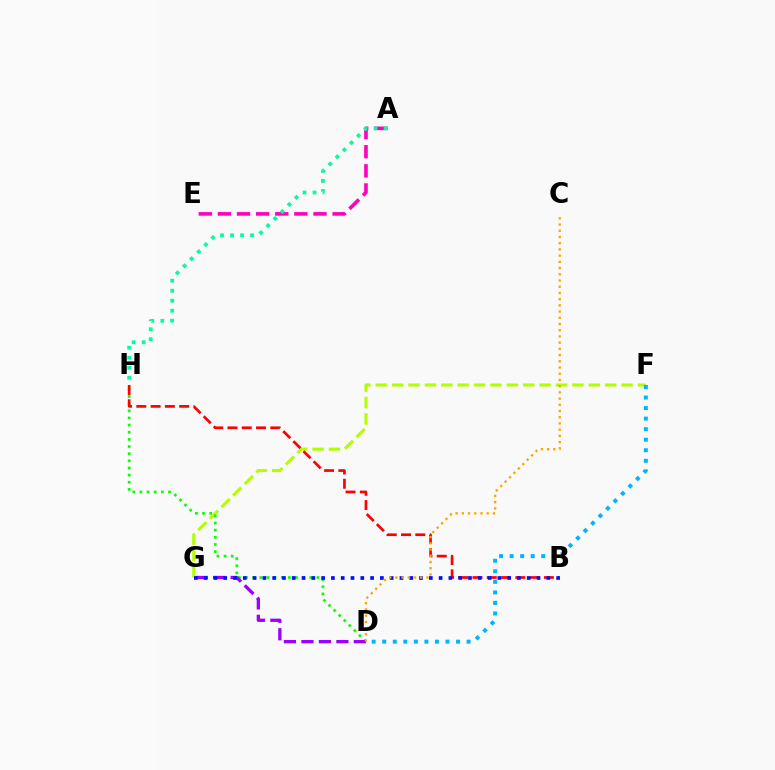{('F', 'G'): [{'color': '#b3ff00', 'line_style': 'dashed', 'thickness': 2.23}], ('D', 'H'): [{'color': '#08ff00', 'line_style': 'dotted', 'thickness': 1.94}], ('D', 'F'): [{'color': '#00b5ff', 'line_style': 'dotted', 'thickness': 2.87}], ('D', 'G'): [{'color': '#9b00ff', 'line_style': 'dashed', 'thickness': 2.37}], ('B', 'H'): [{'color': '#ff0000', 'line_style': 'dashed', 'thickness': 1.94}], ('A', 'E'): [{'color': '#ff00bd', 'line_style': 'dashed', 'thickness': 2.6}], ('A', 'H'): [{'color': '#00ff9d', 'line_style': 'dotted', 'thickness': 2.72}], ('B', 'G'): [{'color': '#0010ff', 'line_style': 'dotted', 'thickness': 2.66}], ('C', 'D'): [{'color': '#ffa500', 'line_style': 'dotted', 'thickness': 1.69}]}